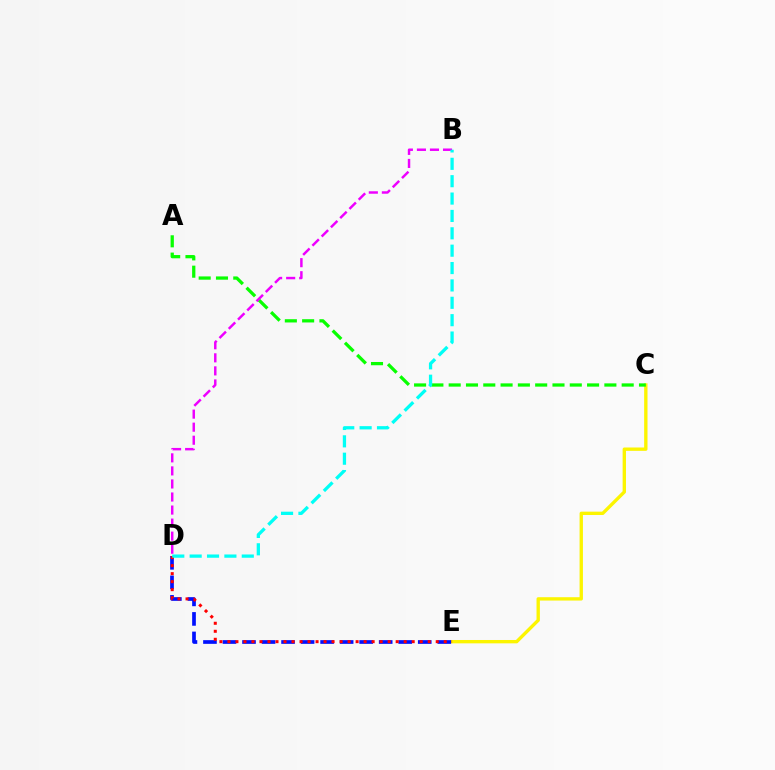{('C', 'E'): [{'color': '#fcf500', 'line_style': 'solid', 'thickness': 2.41}], ('D', 'E'): [{'color': '#0010ff', 'line_style': 'dashed', 'thickness': 2.65}, {'color': '#ff0000', 'line_style': 'dotted', 'thickness': 2.18}], ('A', 'C'): [{'color': '#08ff00', 'line_style': 'dashed', 'thickness': 2.35}], ('B', 'D'): [{'color': '#ee00ff', 'line_style': 'dashed', 'thickness': 1.77}, {'color': '#00fff6', 'line_style': 'dashed', 'thickness': 2.36}]}